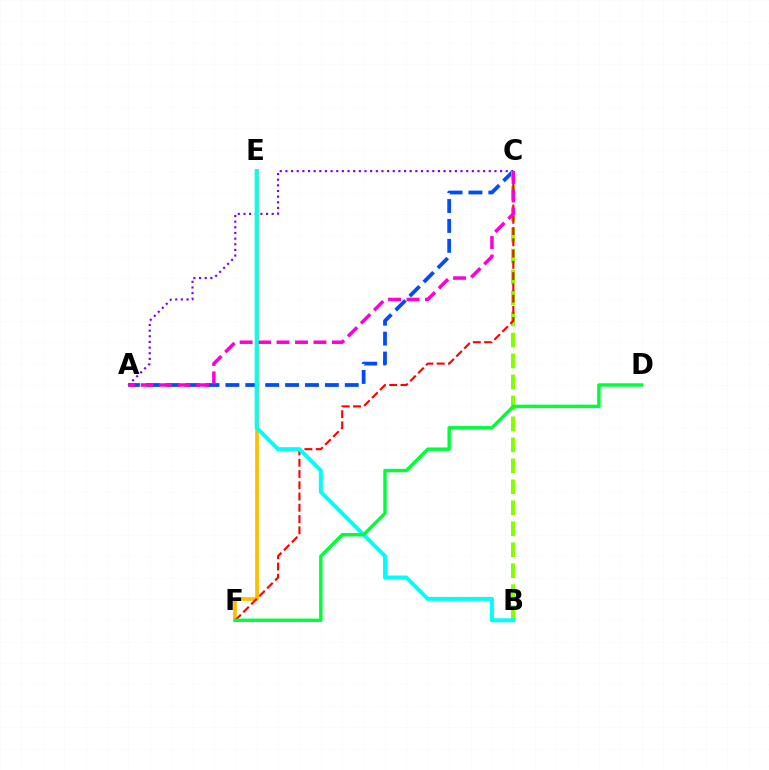{('A', 'C'): [{'color': '#004bff', 'line_style': 'dashed', 'thickness': 2.7}, {'color': '#7200ff', 'line_style': 'dotted', 'thickness': 1.53}, {'color': '#ff00cf', 'line_style': 'dashed', 'thickness': 2.51}], ('B', 'C'): [{'color': '#84ff00', 'line_style': 'dashed', 'thickness': 2.85}], ('E', 'F'): [{'color': '#ffbd00', 'line_style': 'solid', 'thickness': 2.68}], ('C', 'F'): [{'color': '#ff0000', 'line_style': 'dashed', 'thickness': 1.53}], ('B', 'E'): [{'color': '#00fff6', 'line_style': 'solid', 'thickness': 2.86}], ('D', 'F'): [{'color': '#00ff39', 'line_style': 'solid', 'thickness': 2.47}]}